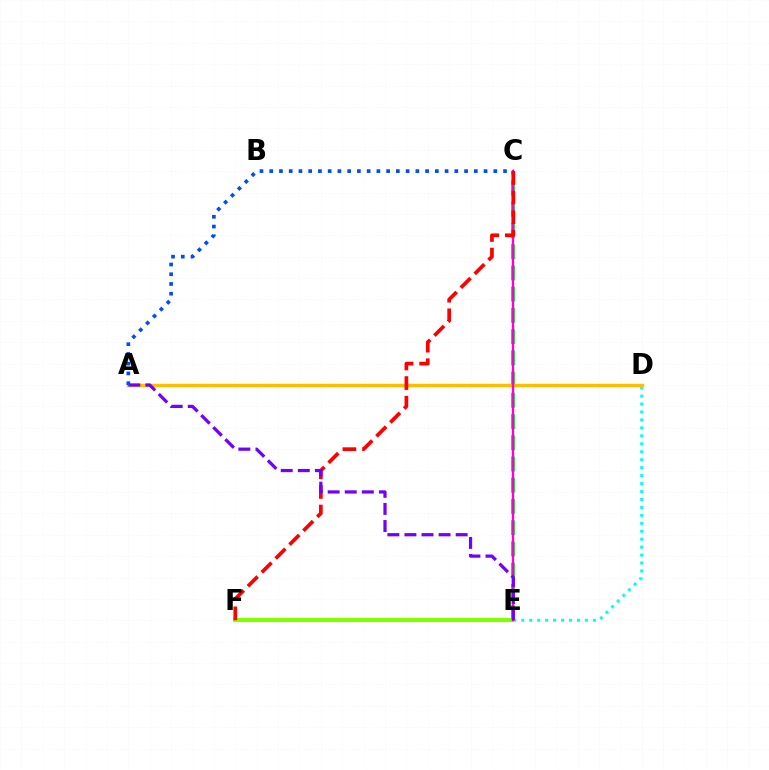{('C', 'E'): [{'color': '#00ff39', 'line_style': 'dashed', 'thickness': 2.88}, {'color': '#ff00cf', 'line_style': 'solid', 'thickness': 1.73}], ('D', 'E'): [{'color': '#00fff6', 'line_style': 'dotted', 'thickness': 2.16}], ('A', 'D'): [{'color': '#ffbd00', 'line_style': 'solid', 'thickness': 2.48}], ('E', 'F'): [{'color': '#84ff00', 'line_style': 'solid', 'thickness': 3.0}], ('C', 'F'): [{'color': '#ff0000', 'line_style': 'dashed', 'thickness': 2.66}], ('A', 'E'): [{'color': '#7200ff', 'line_style': 'dashed', 'thickness': 2.32}], ('A', 'C'): [{'color': '#004bff', 'line_style': 'dotted', 'thickness': 2.65}]}